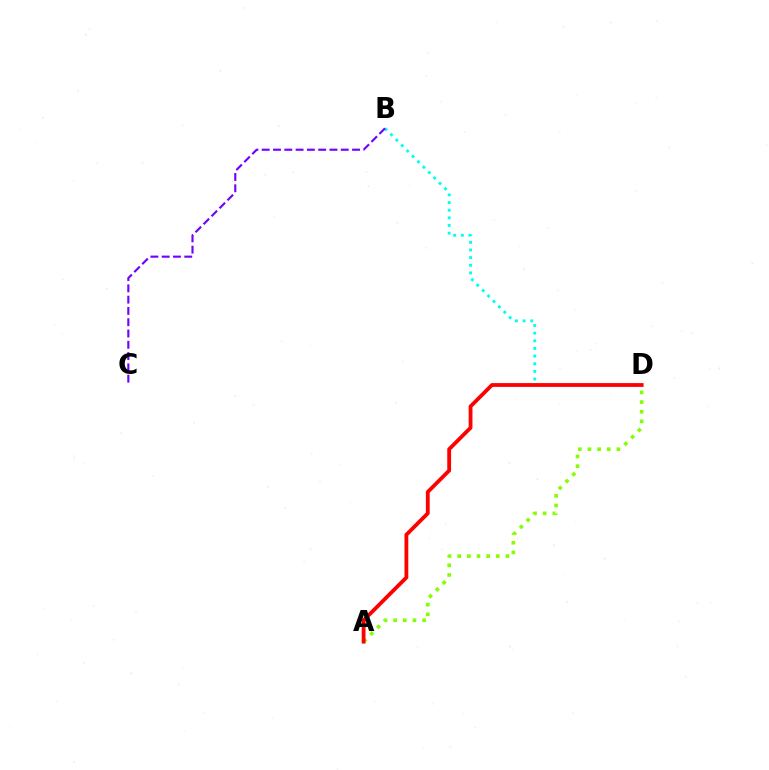{('B', 'D'): [{'color': '#00fff6', 'line_style': 'dotted', 'thickness': 2.08}], ('A', 'D'): [{'color': '#84ff00', 'line_style': 'dotted', 'thickness': 2.62}, {'color': '#ff0000', 'line_style': 'solid', 'thickness': 2.74}], ('B', 'C'): [{'color': '#7200ff', 'line_style': 'dashed', 'thickness': 1.53}]}